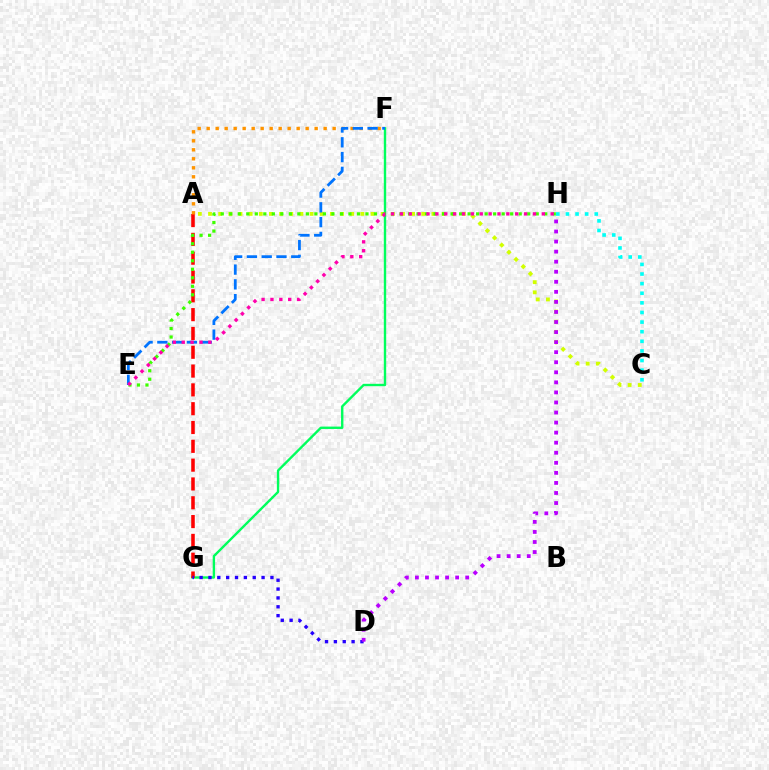{('F', 'G'): [{'color': '#00ff5c', 'line_style': 'solid', 'thickness': 1.71}], ('A', 'G'): [{'color': '#ff0000', 'line_style': 'dashed', 'thickness': 2.56}], ('A', 'C'): [{'color': '#d1ff00', 'line_style': 'dotted', 'thickness': 2.76}], ('D', 'G'): [{'color': '#2500ff', 'line_style': 'dotted', 'thickness': 2.41}], ('E', 'H'): [{'color': '#3dff00', 'line_style': 'dotted', 'thickness': 2.31}, {'color': '#ff00ac', 'line_style': 'dotted', 'thickness': 2.41}], ('A', 'F'): [{'color': '#ff9400', 'line_style': 'dotted', 'thickness': 2.44}], ('D', 'H'): [{'color': '#b900ff', 'line_style': 'dotted', 'thickness': 2.73}], ('C', 'H'): [{'color': '#00fff6', 'line_style': 'dotted', 'thickness': 2.61}], ('E', 'F'): [{'color': '#0074ff', 'line_style': 'dashed', 'thickness': 2.01}]}